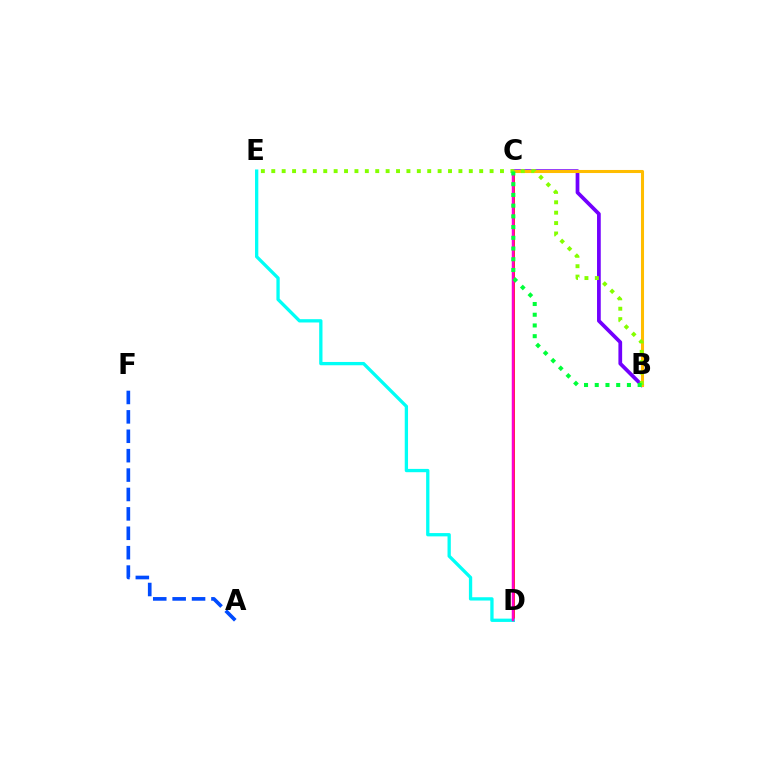{('B', 'C'): [{'color': '#7200ff', 'line_style': 'solid', 'thickness': 2.68}, {'color': '#ffbd00', 'line_style': 'solid', 'thickness': 2.21}, {'color': '#00ff39', 'line_style': 'dotted', 'thickness': 2.91}], ('C', 'D'): [{'color': '#ff0000', 'line_style': 'solid', 'thickness': 1.9}, {'color': '#ff00cf', 'line_style': 'solid', 'thickness': 1.79}], ('D', 'E'): [{'color': '#00fff6', 'line_style': 'solid', 'thickness': 2.38}], ('B', 'E'): [{'color': '#84ff00', 'line_style': 'dotted', 'thickness': 2.82}], ('A', 'F'): [{'color': '#004bff', 'line_style': 'dashed', 'thickness': 2.64}]}